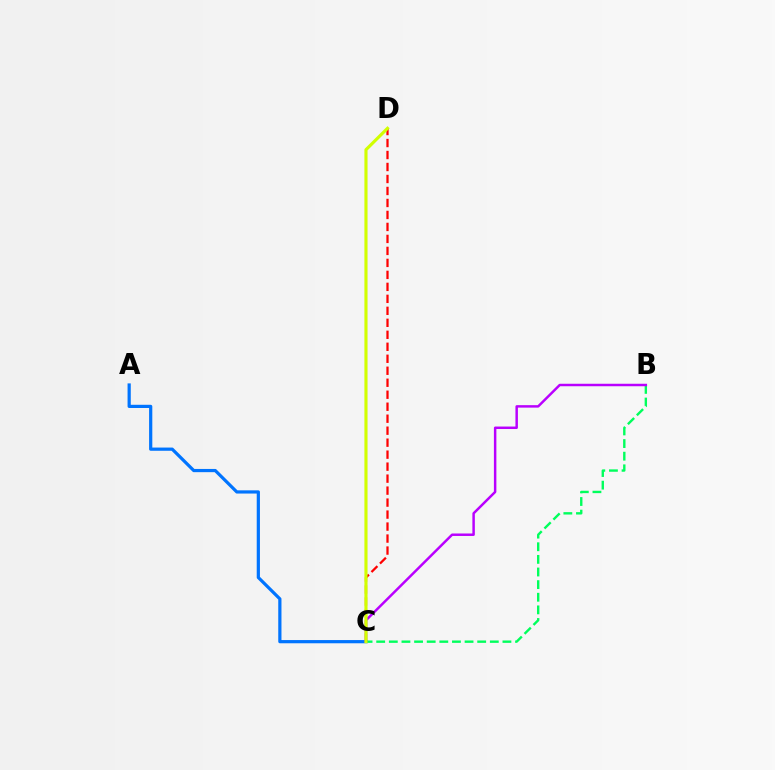{('A', 'C'): [{'color': '#0074ff', 'line_style': 'solid', 'thickness': 2.31}], ('C', 'D'): [{'color': '#ff0000', 'line_style': 'dashed', 'thickness': 1.63}, {'color': '#d1ff00', 'line_style': 'solid', 'thickness': 2.26}], ('B', 'C'): [{'color': '#00ff5c', 'line_style': 'dashed', 'thickness': 1.71}, {'color': '#b900ff', 'line_style': 'solid', 'thickness': 1.78}]}